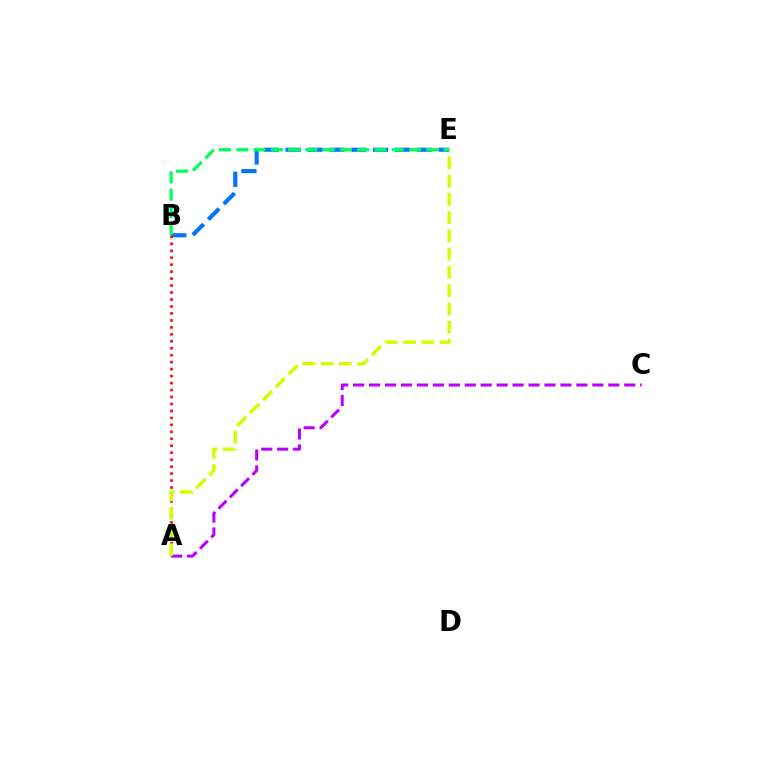{('B', 'E'): [{'color': '#0074ff', 'line_style': 'dashed', 'thickness': 2.97}, {'color': '#00ff5c', 'line_style': 'dashed', 'thickness': 2.35}], ('A', 'C'): [{'color': '#b900ff', 'line_style': 'dashed', 'thickness': 2.17}], ('A', 'B'): [{'color': '#ff0000', 'line_style': 'dotted', 'thickness': 1.89}], ('A', 'E'): [{'color': '#d1ff00', 'line_style': 'dashed', 'thickness': 2.48}]}